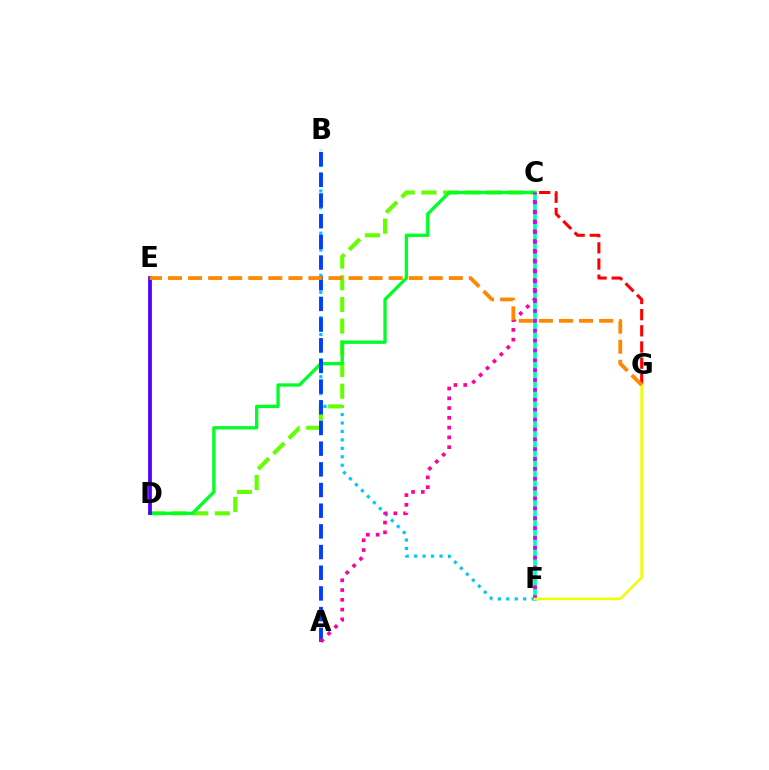{('B', 'F'): [{'color': '#00c7ff', 'line_style': 'dotted', 'thickness': 2.3}], ('C', 'F'): [{'color': '#00ffaf', 'line_style': 'solid', 'thickness': 2.62}, {'color': '#d600ff', 'line_style': 'dotted', 'thickness': 2.68}], ('C', 'D'): [{'color': '#66ff00', 'line_style': 'dashed', 'thickness': 2.95}, {'color': '#00ff27', 'line_style': 'solid', 'thickness': 2.38}], ('C', 'G'): [{'color': '#ff0000', 'line_style': 'dashed', 'thickness': 2.2}], ('A', 'B'): [{'color': '#003fff', 'line_style': 'dashed', 'thickness': 2.81}], ('A', 'C'): [{'color': '#ff00a0', 'line_style': 'dotted', 'thickness': 2.66}], ('F', 'G'): [{'color': '#eeff00', 'line_style': 'solid', 'thickness': 1.85}], ('D', 'E'): [{'color': '#4f00ff', 'line_style': 'solid', 'thickness': 2.7}], ('E', 'G'): [{'color': '#ff8800', 'line_style': 'dashed', 'thickness': 2.72}]}